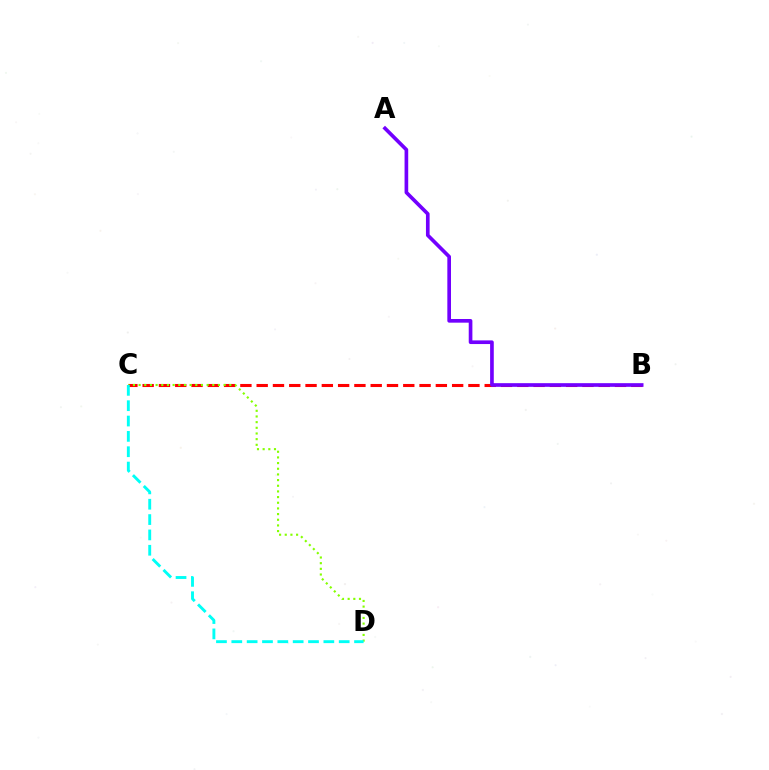{('B', 'C'): [{'color': '#ff0000', 'line_style': 'dashed', 'thickness': 2.21}], ('A', 'B'): [{'color': '#7200ff', 'line_style': 'solid', 'thickness': 2.63}], ('C', 'D'): [{'color': '#84ff00', 'line_style': 'dotted', 'thickness': 1.54}, {'color': '#00fff6', 'line_style': 'dashed', 'thickness': 2.08}]}